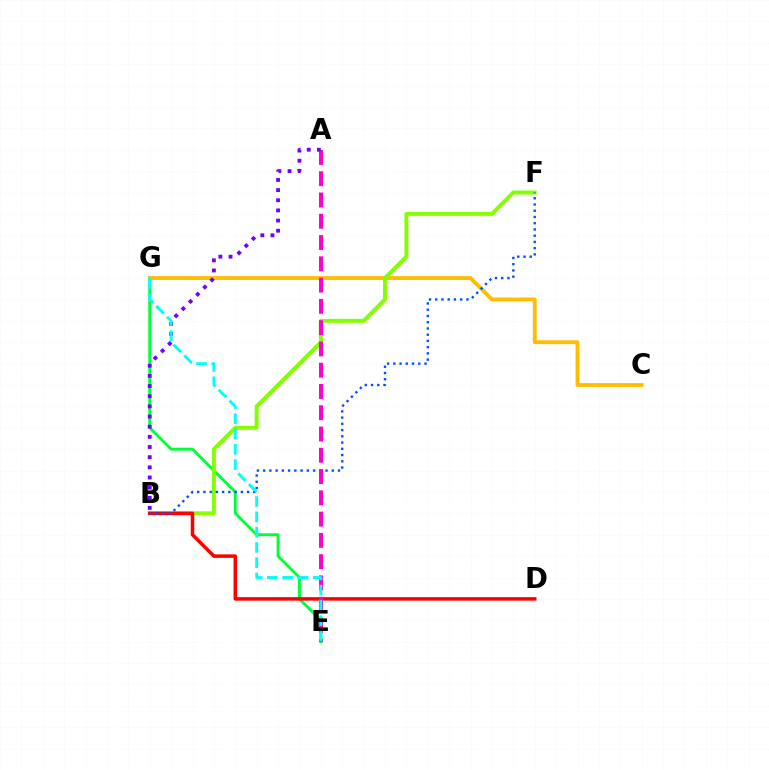{('E', 'G'): [{'color': '#00ff39', 'line_style': 'solid', 'thickness': 2.09}, {'color': '#00fff6', 'line_style': 'dashed', 'thickness': 2.08}], ('C', 'G'): [{'color': '#ffbd00', 'line_style': 'solid', 'thickness': 2.76}], ('B', 'F'): [{'color': '#84ff00', 'line_style': 'solid', 'thickness': 2.85}, {'color': '#004bff', 'line_style': 'dotted', 'thickness': 1.7}], ('B', 'D'): [{'color': '#ff0000', 'line_style': 'solid', 'thickness': 2.52}], ('A', 'E'): [{'color': '#ff00cf', 'line_style': 'dashed', 'thickness': 2.89}], ('A', 'B'): [{'color': '#7200ff', 'line_style': 'dotted', 'thickness': 2.76}]}